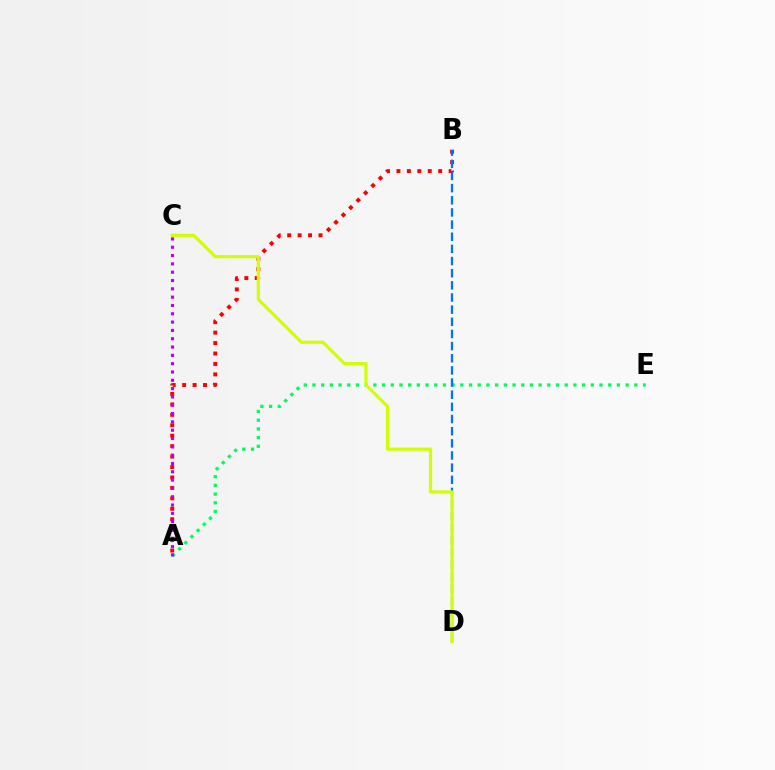{('A', 'B'): [{'color': '#ff0000', 'line_style': 'dotted', 'thickness': 2.84}], ('A', 'E'): [{'color': '#00ff5c', 'line_style': 'dotted', 'thickness': 2.36}], ('B', 'D'): [{'color': '#0074ff', 'line_style': 'dashed', 'thickness': 1.65}], ('A', 'C'): [{'color': '#b900ff', 'line_style': 'dotted', 'thickness': 2.26}], ('C', 'D'): [{'color': '#d1ff00', 'line_style': 'solid', 'thickness': 2.29}]}